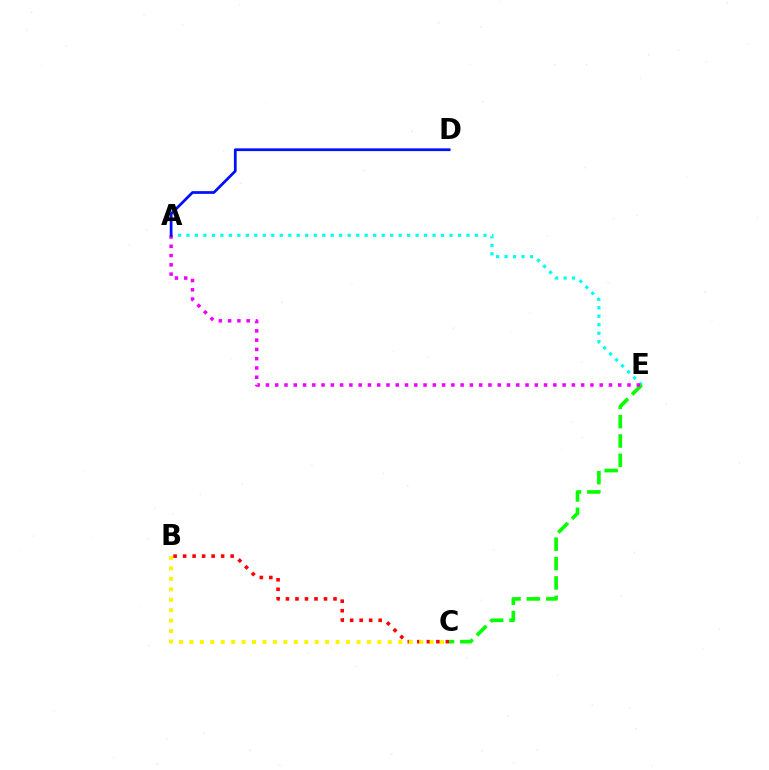{('A', 'E'): [{'color': '#00fff6', 'line_style': 'dotted', 'thickness': 2.31}, {'color': '#ee00ff', 'line_style': 'dotted', 'thickness': 2.52}], ('B', 'C'): [{'color': '#ff0000', 'line_style': 'dotted', 'thickness': 2.58}, {'color': '#fcf500', 'line_style': 'dotted', 'thickness': 2.84}], ('C', 'E'): [{'color': '#08ff00', 'line_style': 'dashed', 'thickness': 2.63}], ('A', 'D'): [{'color': '#0010ff', 'line_style': 'solid', 'thickness': 1.98}]}